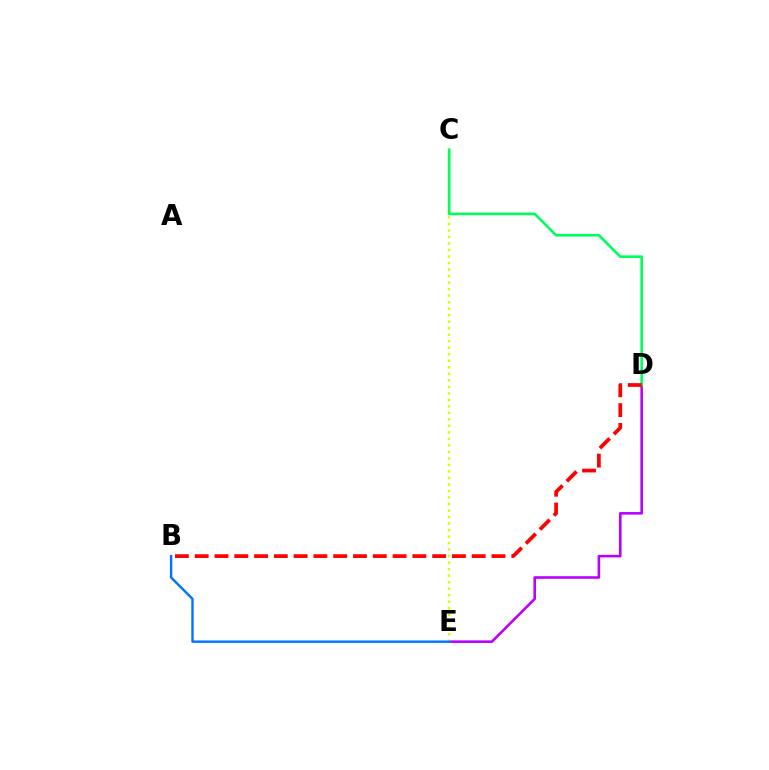{('D', 'E'): [{'color': '#b900ff', 'line_style': 'solid', 'thickness': 1.87}], ('C', 'E'): [{'color': '#d1ff00', 'line_style': 'dotted', 'thickness': 1.77}], ('C', 'D'): [{'color': '#00ff5c', 'line_style': 'solid', 'thickness': 1.89}], ('B', 'D'): [{'color': '#ff0000', 'line_style': 'dashed', 'thickness': 2.69}], ('B', 'E'): [{'color': '#0074ff', 'line_style': 'solid', 'thickness': 1.73}]}